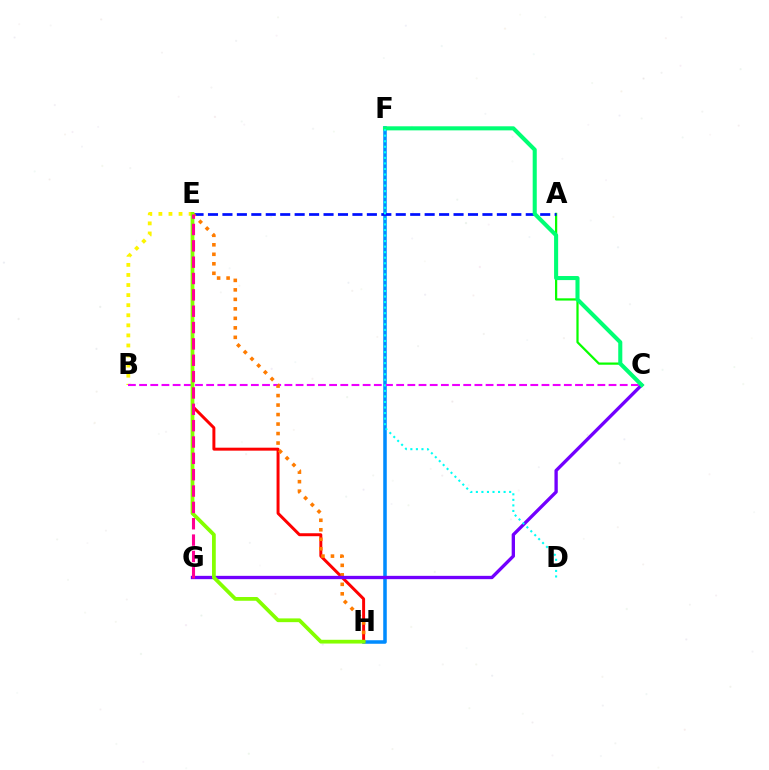{('B', 'E'): [{'color': '#fcf500', 'line_style': 'dotted', 'thickness': 2.74}], ('A', 'C'): [{'color': '#08ff00', 'line_style': 'solid', 'thickness': 1.61}], ('F', 'H'): [{'color': '#008cff', 'line_style': 'solid', 'thickness': 2.54}], ('A', 'E'): [{'color': '#0010ff', 'line_style': 'dashed', 'thickness': 1.96}], ('E', 'H'): [{'color': '#ff0000', 'line_style': 'solid', 'thickness': 2.14}, {'color': '#ff7c00', 'line_style': 'dotted', 'thickness': 2.58}, {'color': '#84ff00', 'line_style': 'solid', 'thickness': 2.7}], ('B', 'C'): [{'color': '#ee00ff', 'line_style': 'dashed', 'thickness': 1.52}], ('C', 'G'): [{'color': '#7200ff', 'line_style': 'solid', 'thickness': 2.39}], ('E', 'G'): [{'color': '#ff0094', 'line_style': 'dashed', 'thickness': 2.22}], ('C', 'F'): [{'color': '#00ff74', 'line_style': 'solid', 'thickness': 2.93}], ('D', 'F'): [{'color': '#00fff6', 'line_style': 'dotted', 'thickness': 1.51}]}